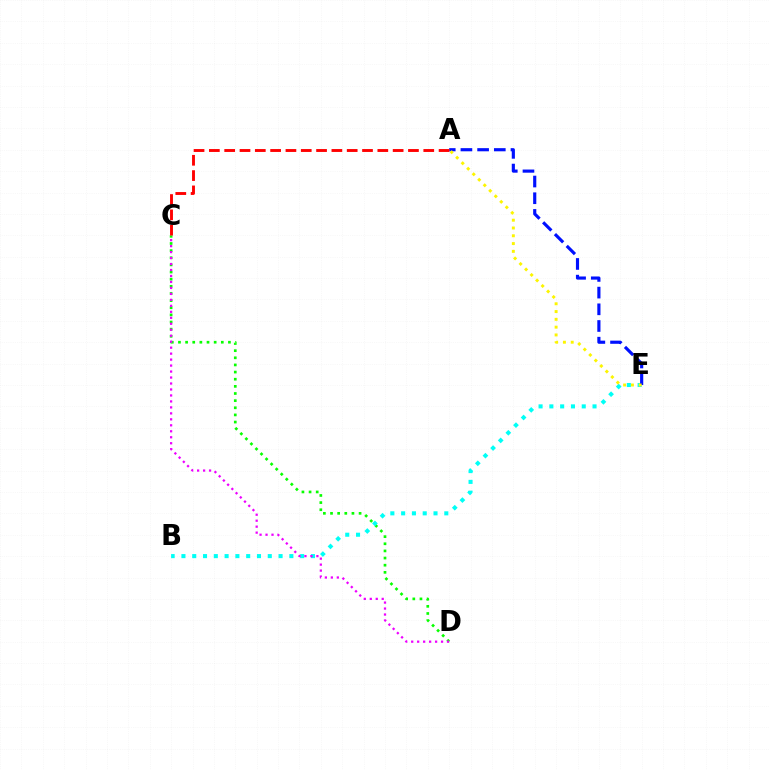{('C', 'D'): [{'color': '#08ff00', 'line_style': 'dotted', 'thickness': 1.94}, {'color': '#ee00ff', 'line_style': 'dotted', 'thickness': 1.62}], ('B', 'E'): [{'color': '#00fff6', 'line_style': 'dotted', 'thickness': 2.93}], ('A', 'E'): [{'color': '#0010ff', 'line_style': 'dashed', 'thickness': 2.27}, {'color': '#fcf500', 'line_style': 'dotted', 'thickness': 2.12}], ('A', 'C'): [{'color': '#ff0000', 'line_style': 'dashed', 'thickness': 2.08}]}